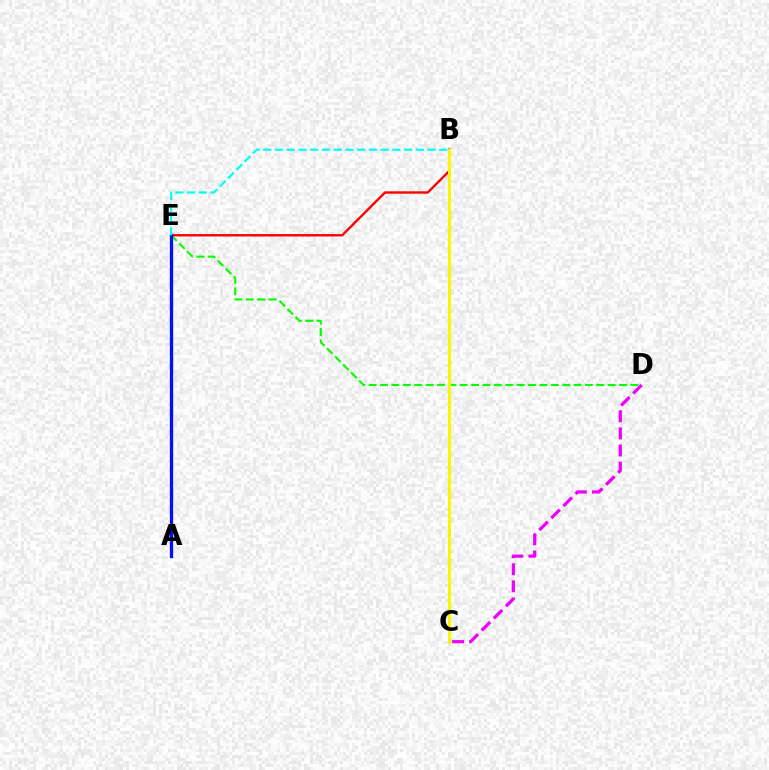{('D', 'E'): [{'color': '#08ff00', 'line_style': 'dashed', 'thickness': 1.55}], ('B', 'E'): [{'color': '#ff0000', 'line_style': 'solid', 'thickness': 1.71}, {'color': '#00fff6', 'line_style': 'dashed', 'thickness': 1.59}], ('B', 'C'): [{'color': '#fcf500', 'line_style': 'solid', 'thickness': 2.17}], ('A', 'E'): [{'color': '#0010ff', 'line_style': 'solid', 'thickness': 2.39}], ('C', 'D'): [{'color': '#ee00ff', 'line_style': 'dashed', 'thickness': 2.32}]}